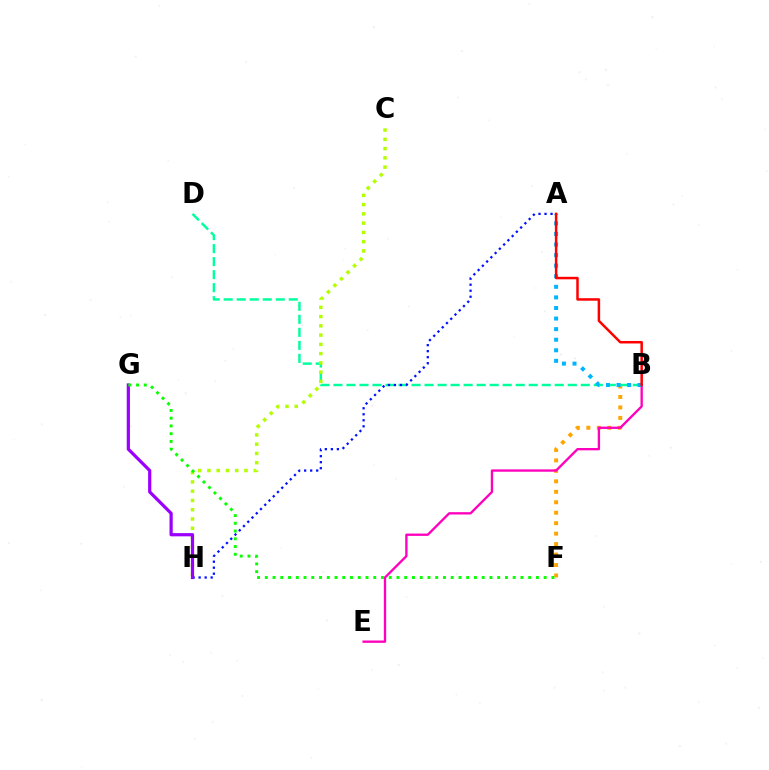{('B', 'F'): [{'color': '#ffa500', 'line_style': 'dotted', 'thickness': 2.84}], ('B', 'D'): [{'color': '#00ff9d', 'line_style': 'dashed', 'thickness': 1.77}], ('B', 'E'): [{'color': '#ff00bd', 'line_style': 'solid', 'thickness': 1.68}], ('A', 'B'): [{'color': '#00b5ff', 'line_style': 'dotted', 'thickness': 2.87}, {'color': '#ff0000', 'line_style': 'solid', 'thickness': 1.8}], ('A', 'H'): [{'color': '#0010ff', 'line_style': 'dotted', 'thickness': 1.63}], ('C', 'H'): [{'color': '#b3ff00', 'line_style': 'dotted', 'thickness': 2.52}], ('G', 'H'): [{'color': '#9b00ff', 'line_style': 'solid', 'thickness': 2.31}], ('F', 'G'): [{'color': '#08ff00', 'line_style': 'dotted', 'thickness': 2.1}]}